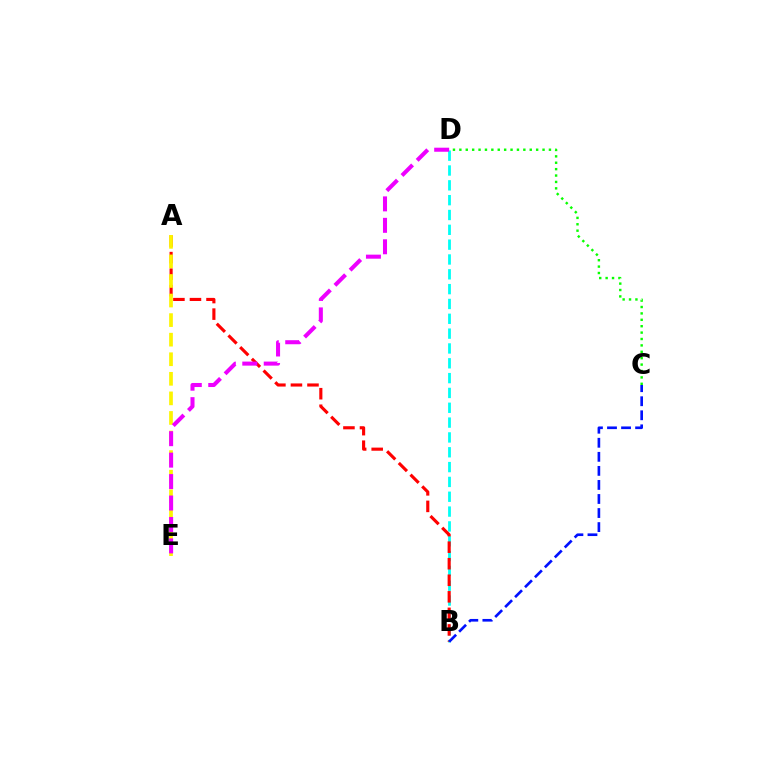{('B', 'D'): [{'color': '#00fff6', 'line_style': 'dashed', 'thickness': 2.01}], ('A', 'B'): [{'color': '#ff0000', 'line_style': 'dashed', 'thickness': 2.25}], ('C', 'D'): [{'color': '#08ff00', 'line_style': 'dotted', 'thickness': 1.74}], ('B', 'C'): [{'color': '#0010ff', 'line_style': 'dashed', 'thickness': 1.91}], ('A', 'E'): [{'color': '#fcf500', 'line_style': 'dashed', 'thickness': 2.66}], ('D', 'E'): [{'color': '#ee00ff', 'line_style': 'dashed', 'thickness': 2.91}]}